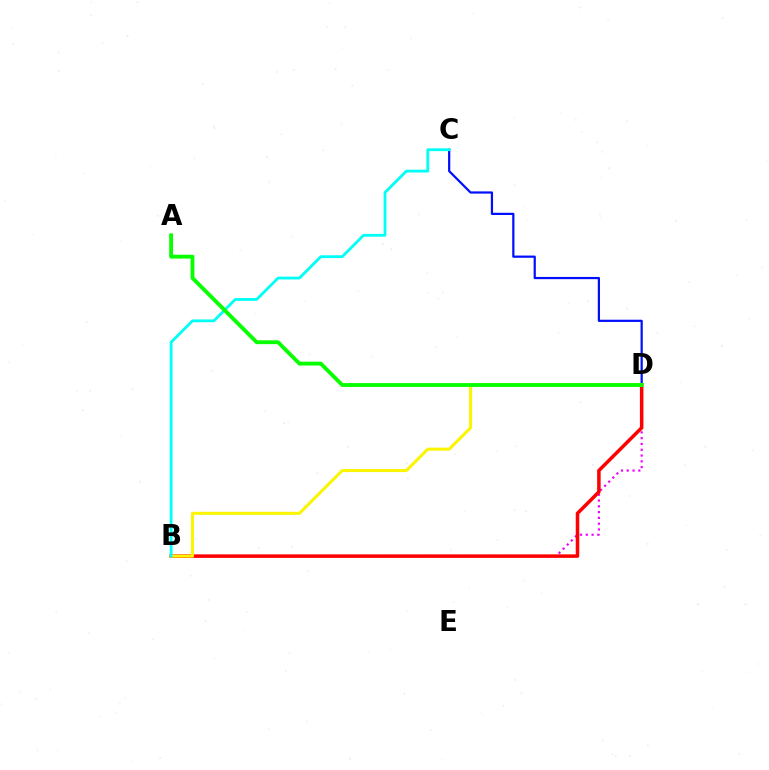{('B', 'D'): [{'color': '#ee00ff', 'line_style': 'dotted', 'thickness': 1.57}, {'color': '#ff0000', 'line_style': 'solid', 'thickness': 2.53}, {'color': '#fcf500', 'line_style': 'solid', 'thickness': 2.18}], ('C', 'D'): [{'color': '#0010ff', 'line_style': 'solid', 'thickness': 1.6}], ('B', 'C'): [{'color': '#00fff6', 'line_style': 'solid', 'thickness': 2.01}], ('A', 'D'): [{'color': '#08ff00', 'line_style': 'solid', 'thickness': 2.76}]}